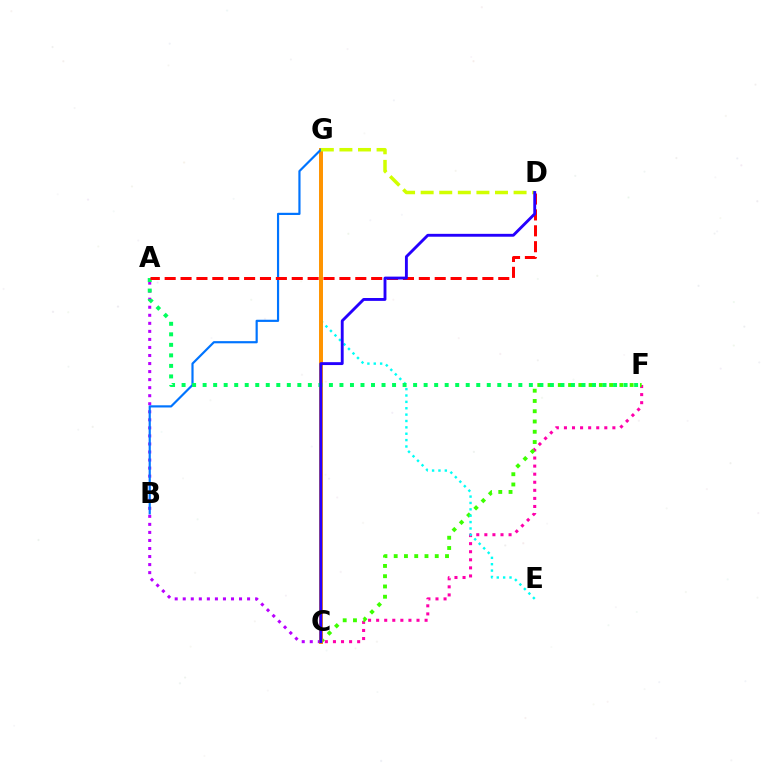{('C', 'F'): [{'color': '#ff00ac', 'line_style': 'dotted', 'thickness': 2.19}, {'color': '#3dff00', 'line_style': 'dotted', 'thickness': 2.79}], ('A', 'C'): [{'color': '#b900ff', 'line_style': 'dotted', 'thickness': 2.18}], ('E', 'G'): [{'color': '#00fff6', 'line_style': 'dotted', 'thickness': 1.73}], ('C', 'G'): [{'color': '#ff9400', 'line_style': 'solid', 'thickness': 2.86}], ('B', 'G'): [{'color': '#0074ff', 'line_style': 'solid', 'thickness': 1.57}], ('A', 'F'): [{'color': '#00ff5c', 'line_style': 'dotted', 'thickness': 2.86}], ('A', 'D'): [{'color': '#ff0000', 'line_style': 'dashed', 'thickness': 2.16}], ('D', 'G'): [{'color': '#d1ff00', 'line_style': 'dashed', 'thickness': 2.52}], ('C', 'D'): [{'color': '#2500ff', 'line_style': 'solid', 'thickness': 2.07}]}